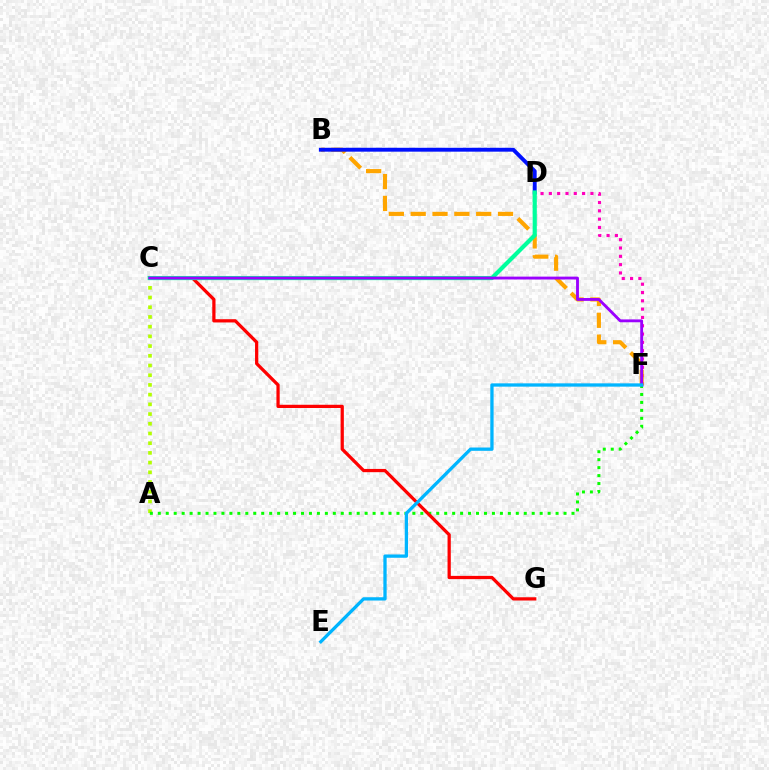{('D', 'F'): [{'color': '#ff00bd', 'line_style': 'dotted', 'thickness': 2.26}], ('A', 'C'): [{'color': '#b3ff00', 'line_style': 'dotted', 'thickness': 2.64}], ('A', 'F'): [{'color': '#08ff00', 'line_style': 'dotted', 'thickness': 2.16}], ('B', 'F'): [{'color': '#ffa500', 'line_style': 'dashed', 'thickness': 2.97}], ('B', 'D'): [{'color': '#0010ff', 'line_style': 'solid', 'thickness': 2.8}], ('C', 'G'): [{'color': '#ff0000', 'line_style': 'solid', 'thickness': 2.34}], ('C', 'D'): [{'color': '#00ff9d', 'line_style': 'solid', 'thickness': 3.0}], ('C', 'F'): [{'color': '#9b00ff', 'line_style': 'solid', 'thickness': 2.06}], ('E', 'F'): [{'color': '#00b5ff', 'line_style': 'solid', 'thickness': 2.37}]}